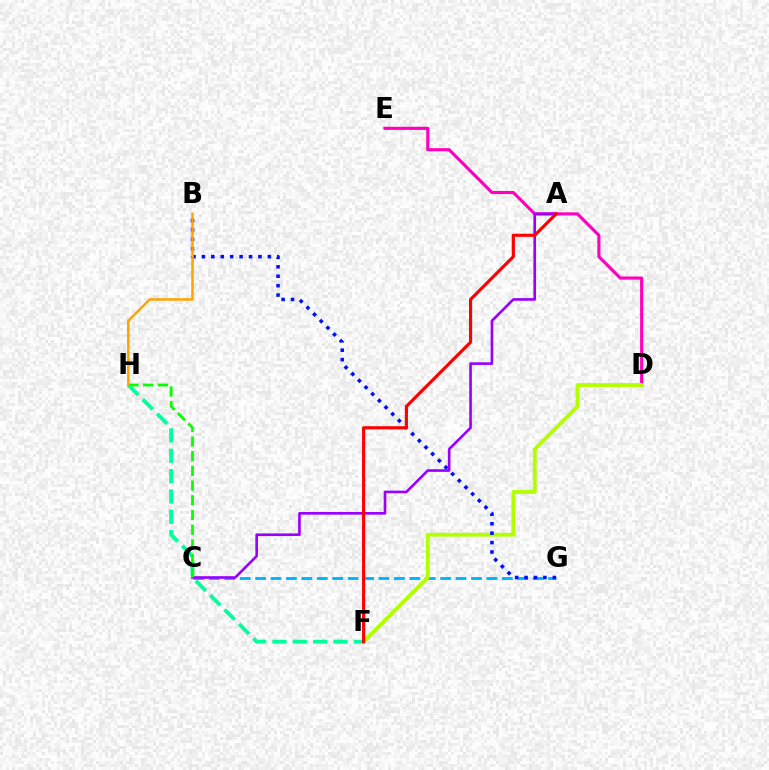{('C', 'G'): [{'color': '#00b5ff', 'line_style': 'dashed', 'thickness': 2.1}], ('D', 'E'): [{'color': '#ff00bd', 'line_style': 'solid', 'thickness': 2.25}], ('D', 'F'): [{'color': '#b3ff00', 'line_style': 'solid', 'thickness': 2.76}], ('A', 'C'): [{'color': '#9b00ff', 'line_style': 'solid', 'thickness': 1.9}], ('F', 'H'): [{'color': '#00ff9d', 'line_style': 'dashed', 'thickness': 2.76}], ('B', 'G'): [{'color': '#0010ff', 'line_style': 'dotted', 'thickness': 2.56}], ('A', 'F'): [{'color': '#ff0000', 'line_style': 'solid', 'thickness': 2.26}], ('C', 'H'): [{'color': '#08ff00', 'line_style': 'dashed', 'thickness': 2.0}], ('B', 'H'): [{'color': '#ffa500', 'line_style': 'solid', 'thickness': 1.83}]}